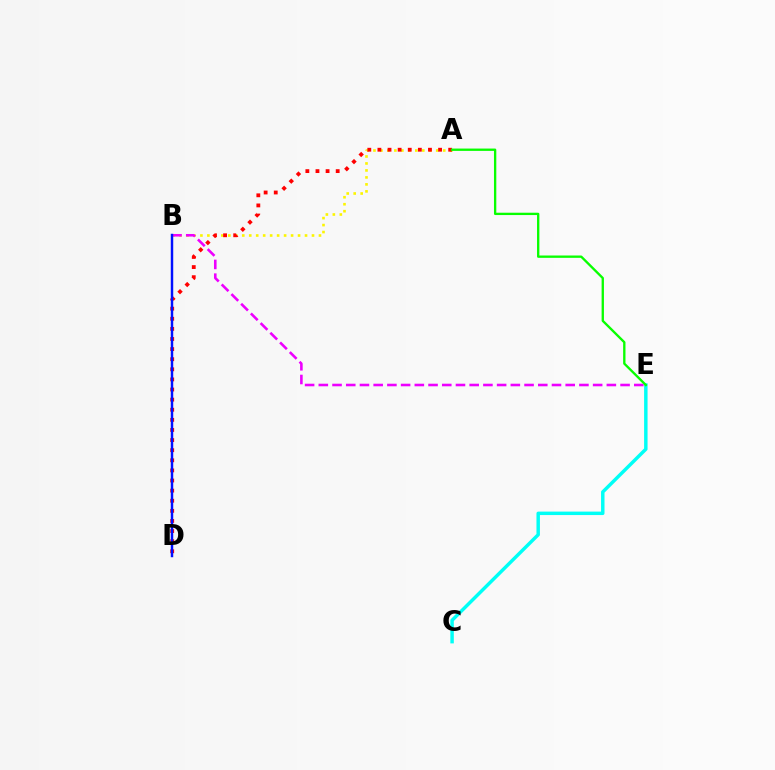{('C', 'E'): [{'color': '#00fff6', 'line_style': 'solid', 'thickness': 2.49}], ('A', 'B'): [{'color': '#fcf500', 'line_style': 'dotted', 'thickness': 1.89}], ('B', 'E'): [{'color': '#ee00ff', 'line_style': 'dashed', 'thickness': 1.86}], ('A', 'D'): [{'color': '#ff0000', 'line_style': 'dotted', 'thickness': 2.75}], ('A', 'E'): [{'color': '#08ff00', 'line_style': 'solid', 'thickness': 1.68}], ('B', 'D'): [{'color': '#0010ff', 'line_style': 'solid', 'thickness': 1.77}]}